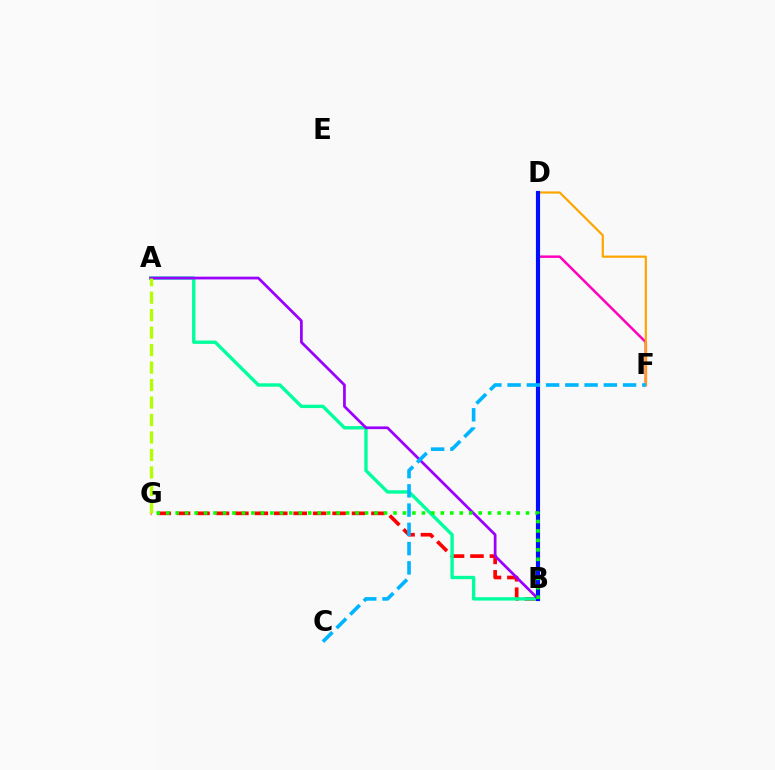{('B', 'G'): [{'color': '#ff0000', 'line_style': 'dashed', 'thickness': 2.64}, {'color': '#08ff00', 'line_style': 'dotted', 'thickness': 2.57}], ('A', 'B'): [{'color': '#00ff9d', 'line_style': 'solid', 'thickness': 2.42}, {'color': '#9b00ff', 'line_style': 'solid', 'thickness': 1.96}], ('D', 'F'): [{'color': '#ff00bd', 'line_style': 'solid', 'thickness': 1.8}, {'color': '#ffa500', 'line_style': 'solid', 'thickness': 1.58}], ('B', 'D'): [{'color': '#0010ff', 'line_style': 'solid', 'thickness': 2.98}], ('C', 'F'): [{'color': '#00b5ff', 'line_style': 'dashed', 'thickness': 2.61}], ('A', 'G'): [{'color': '#b3ff00', 'line_style': 'dashed', 'thickness': 2.37}]}